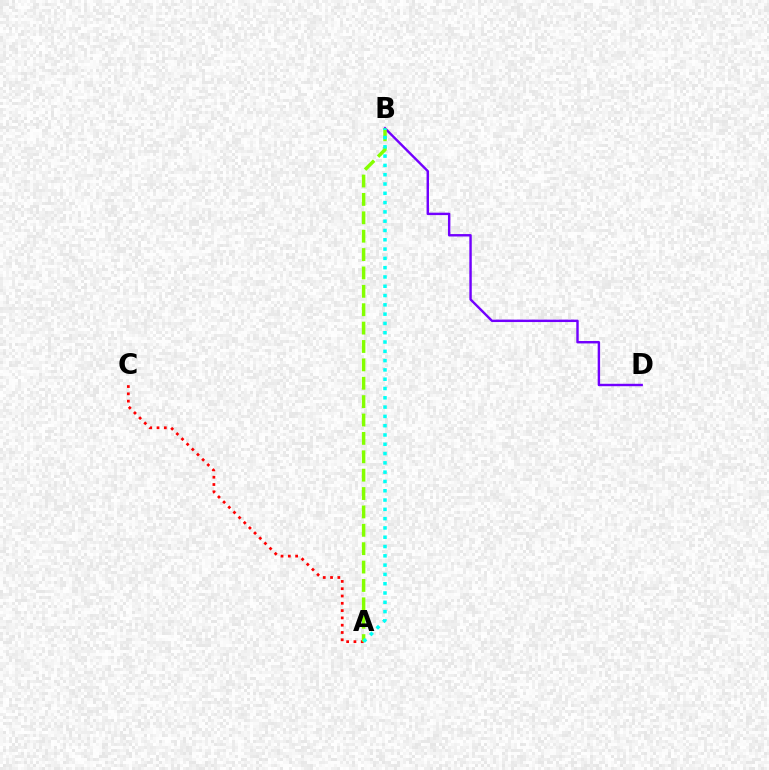{('B', 'D'): [{'color': '#7200ff', 'line_style': 'solid', 'thickness': 1.74}], ('A', 'C'): [{'color': '#ff0000', 'line_style': 'dotted', 'thickness': 1.98}], ('A', 'B'): [{'color': '#84ff00', 'line_style': 'dashed', 'thickness': 2.5}, {'color': '#00fff6', 'line_style': 'dotted', 'thickness': 2.53}]}